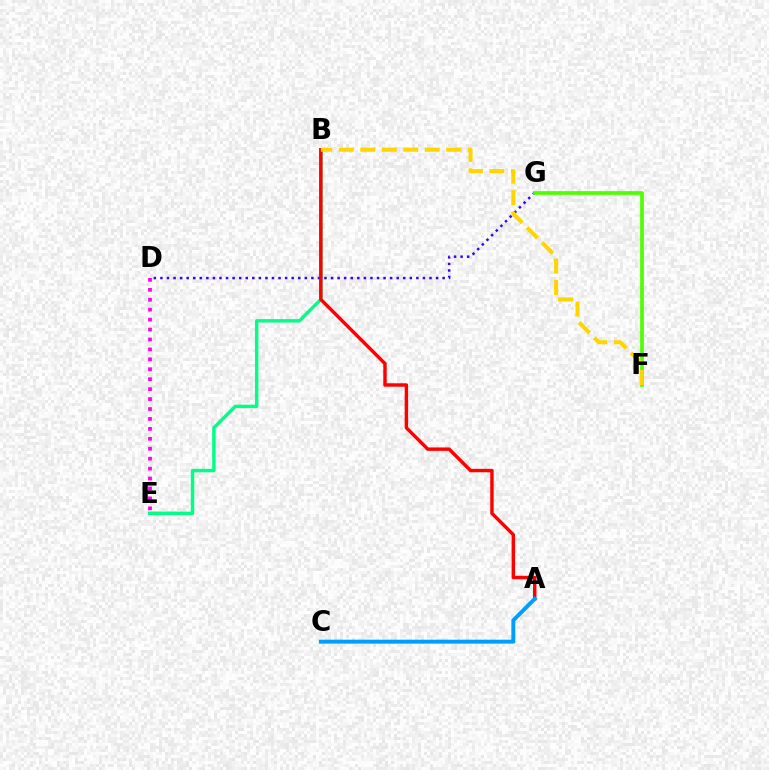{('B', 'E'): [{'color': '#00ff86', 'line_style': 'solid', 'thickness': 2.47}], ('D', 'G'): [{'color': '#3700ff', 'line_style': 'dotted', 'thickness': 1.78}], ('A', 'B'): [{'color': '#ff0000', 'line_style': 'solid', 'thickness': 2.47}], ('D', 'E'): [{'color': '#ff00ed', 'line_style': 'dotted', 'thickness': 2.7}], ('F', 'G'): [{'color': '#4fff00', 'line_style': 'solid', 'thickness': 2.66}], ('B', 'F'): [{'color': '#ffd500', 'line_style': 'dashed', 'thickness': 2.92}], ('A', 'C'): [{'color': '#009eff', 'line_style': 'solid', 'thickness': 2.83}]}